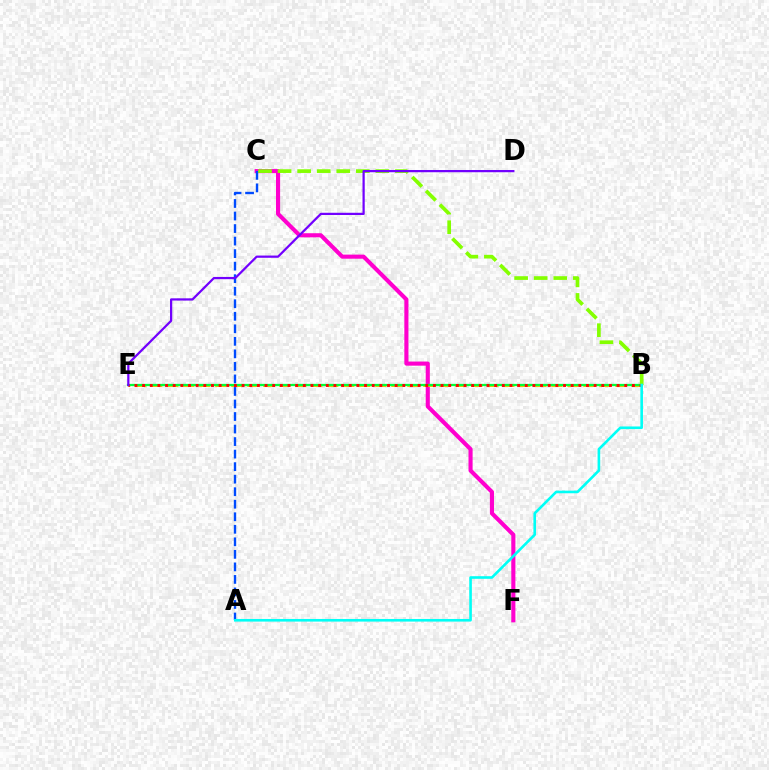{('C', 'F'): [{'color': '#ff00cf', 'line_style': 'solid', 'thickness': 2.96}], ('A', 'C'): [{'color': '#004bff', 'line_style': 'dashed', 'thickness': 1.7}], ('B', 'E'): [{'color': '#ffbd00', 'line_style': 'dashed', 'thickness': 2.17}, {'color': '#00ff39', 'line_style': 'solid', 'thickness': 1.64}, {'color': '#ff0000', 'line_style': 'dotted', 'thickness': 2.08}], ('B', 'C'): [{'color': '#84ff00', 'line_style': 'dashed', 'thickness': 2.66}], ('A', 'B'): [{'color': '#00fff6', 'line_style': 'solid', 'thickness': 1.88}], ('D', 'E'): [{'color': '#7200ff', 'line_style': 'solid', 'thickness': 1.61}]}